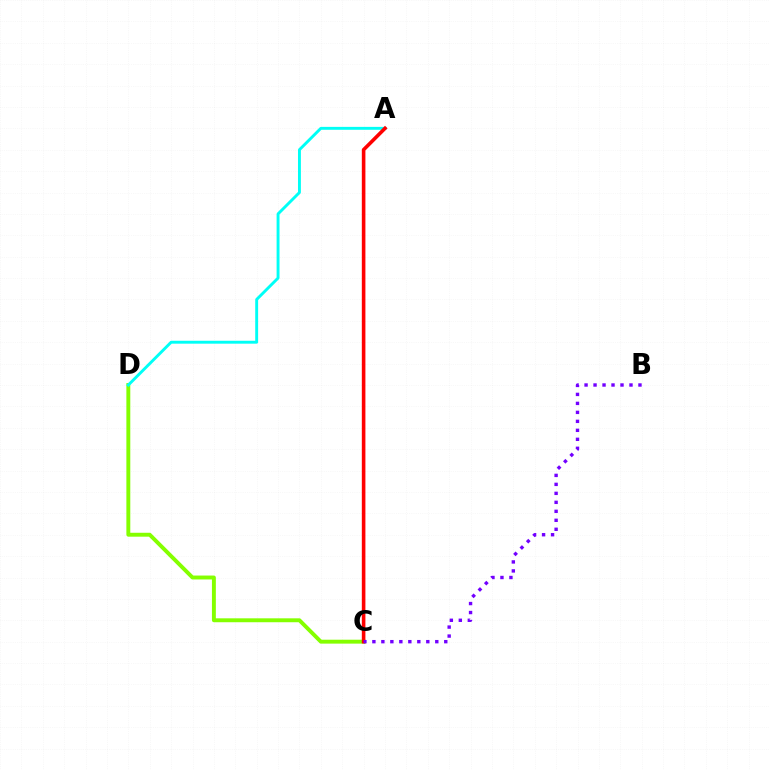{('C', 'D'): [{'color': '#84ff00', 'line_style': 'solid', 'thickness': 2.82}], ('A', 'D'): [{'color': '#00fff6', 'line_style': 'solid', 'thickness': 2.09}], ('A', 'C'): [{'color': '#ff0000', 'line_style': 'solid', 'thickness': 2.59}], ('B', 'C'): [{'color': '#7200ff', 'line_style': 'dotted', 'thickness': 2.44}]}